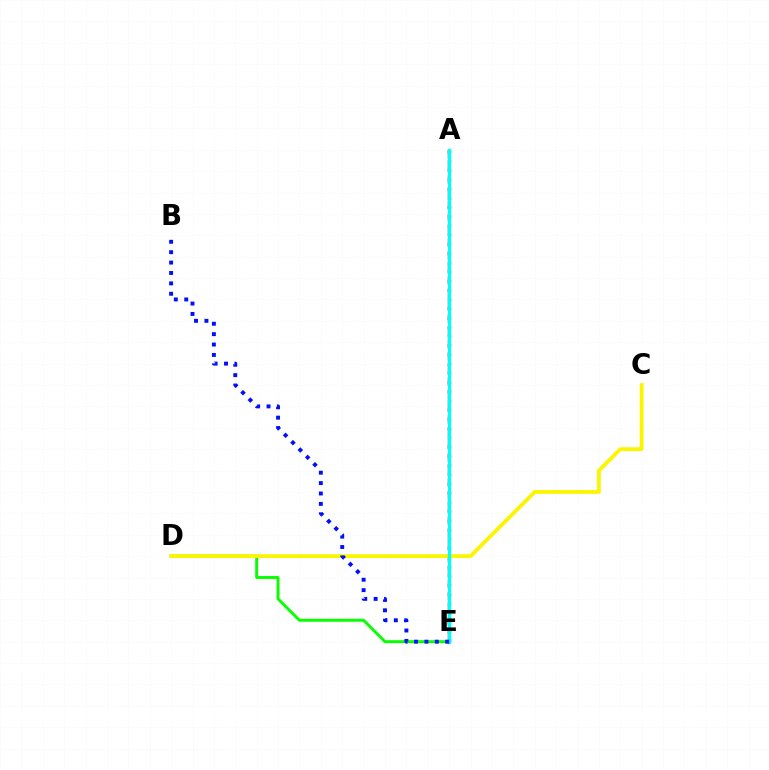{('A', 'E'): [{'color': '#ee00ff', 'line_style': 'dotted', 'thickness': 2.5}, {'color': '#ff0000', 'line_style': 'dashed', 'thickness': 1.71}, {'color': '#00fff6', 'line_style': 'solid', 'thickness': 2.37}], ('D', 'E'): [{'color': '#08ff00', 'line_style': 'solid', 'thickness': 2.11}], ('C', 'D'): [{'color': '#fcf500', 'line_style': 'solid', 'thickness': 2.73}], ('B', 'E'): [{'color': '#0010ff', 'line_style': 'dotted', 'thickness': 2.82}]}